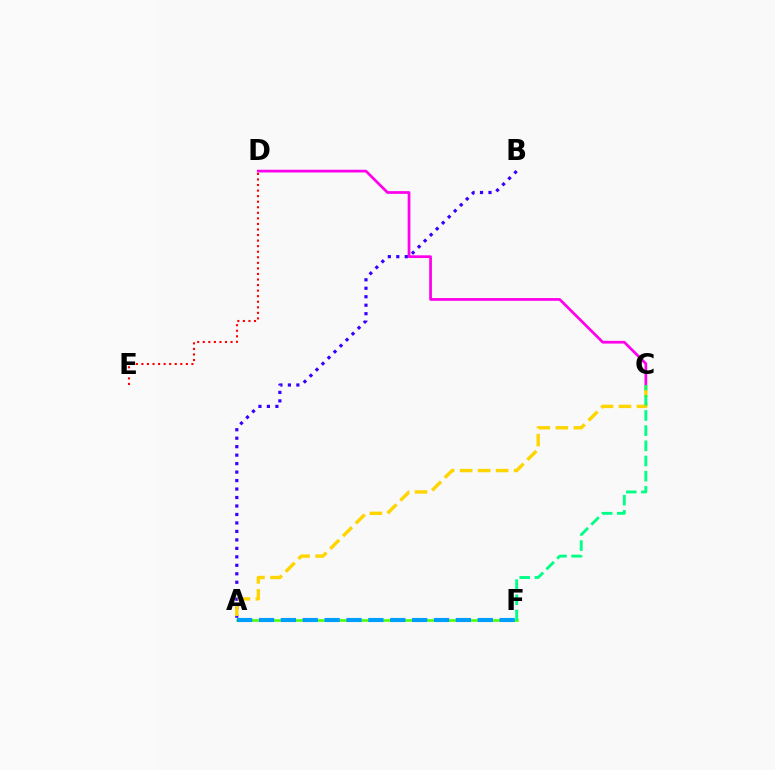{('D', 'E'): [{'color': '#ff0000', 'line_style': 'dotted', 'thickness': 1.51}], ('C', 'D'): [{'color': '#ff00ed', 'line_style': 'solid', 'thickness': 1.96}], ('A', 'B'): [{'color': '#3700ff', 'line_style': 'dotted', 'thickness': 2.3}], ('A', 'F'): [{'color': '#4fff00', 'line_style': 'solid', 'thickness': 1.86}, {'color': '#009eff', 'line_style': 'dashed', 'thickness': 2.97}], ('A', 'C'): [{'color': '#ffd500', 'line_style': 'dashed', 'thickness': 2.44}], ('C', 'F'): [{'color': '#00ff86', 'line_style': 'dashed', 'thickness': 2.06}]}